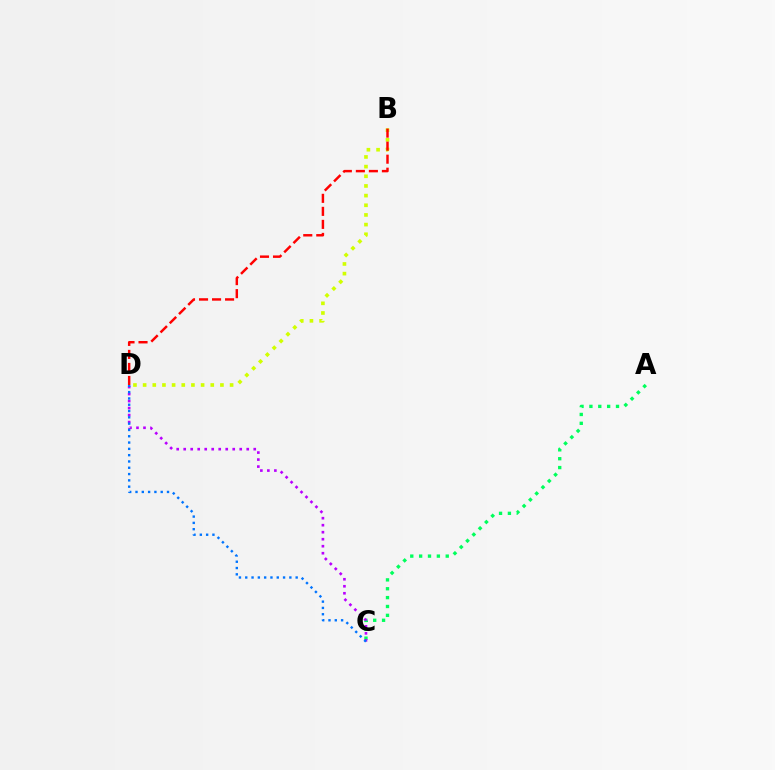{('A', 'C'): [{'color': '#00ff5c', 'line_style': 'dotted', 'thickness': 2.41}], ('B', 'D'): [{'color': '#d1ff00', 'line_style': 'dotted', 'thickness': 2.63}, {'color': '#ff0000', 'line_style': 'dashed', 'thickness': 1.77}], ('C', 'D'): [{'color': '#b900ff', 'line_style': 'dotted', 'thickness': 1.9}, {'color': '#0074ff', 'line_style': 'dotted', 'thickness': 1.71}]}